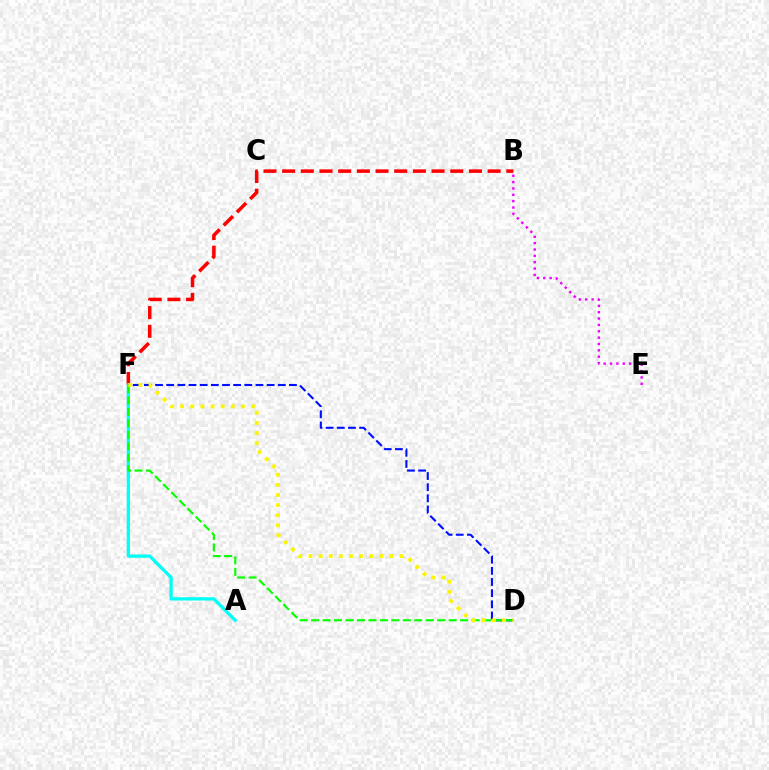{('B', 'F'): [{'color': '#ff0000', 'line_style': 'dashed', 'thickness': 2.54}], ('A', 'F'): [{'color': '#00fff6', 'line_style': 'solid', 'thickness': 2.35}], ('D', 'F'): [{'color': '#0010ff', 'line_style': 'dashed', 'thickness': 1.52}, {'color': '#08ff00', 'line_style': 'dashed', 'thickness': 1.56}, {'color': '#fcf500', 'line_style': 'dotted', 'thickness': 2.75}], ('B', 'E'): [{'color': '#ee00ff', 'line_style': 'dotted', 'thickness': 1.73}]}